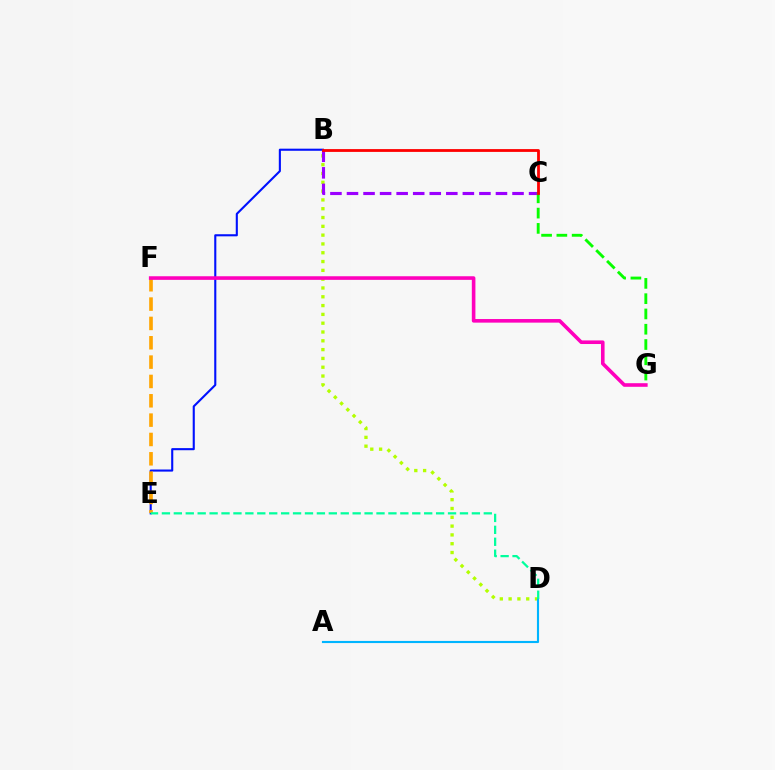{('B', 'D'): [{'color': '#b3ff00', 'line_style': 'dotted', 'thickness': 2.39}], ('B', 'E'): [{'color': '#0010ff', 'line_style': 'solid', 'thickness': 1.51}], ('B', 'C'): [{'color': '#9b00ff', 'line_style': 'dashed', 'thickness': 2.25}, {'color': '#ff0000', 'line_style': 'solid', 'thickness': 2.02}], ('A', 'D'): [{'color': '#00b5ff', 'line_style': 'solid', 'thickness': 1.53}], ('E', 'F'): [{'color': '#ffa500', 'line_style': 'dashed', 'thickness': 2.63}], ('F', 'G'): [{'color': '#ff00bd', 'line_style': 'solid', 'thickness': 2.59}], ('D', 'E'): [{'color': '#00ff9d', 'line_style': 'dashed', 'thickness': 1.62}], ('C', 'G'): [{'color': '#08ff00', 'line_style': 'dashed', 'thickness': 2.08}]}